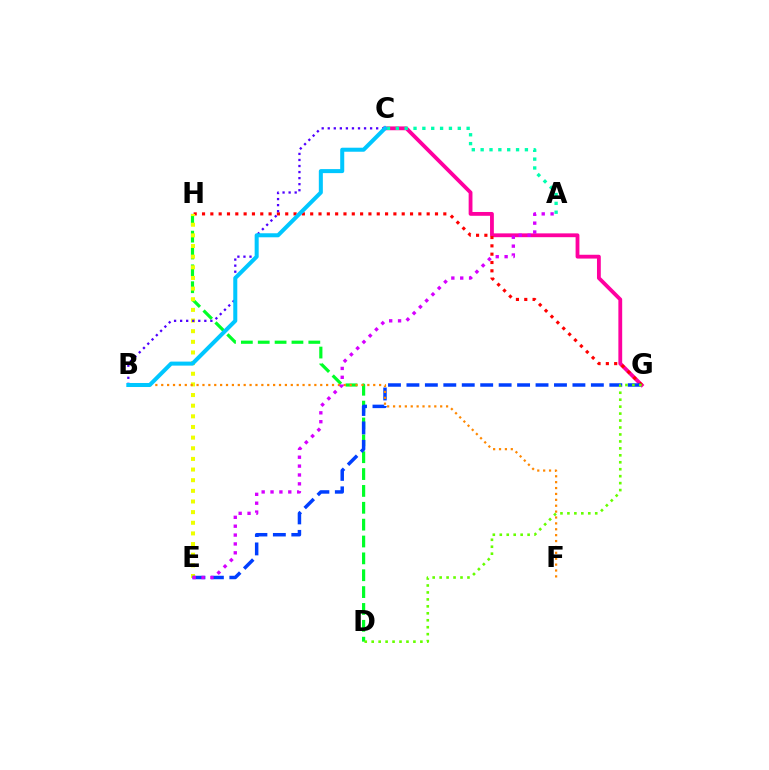{('C', 'G'): [{'color': '#ff00a0', 'line_style': 'solid', 'thickness': 2.75}], ('D', 'H'): [{'color': '#00ff27', 'line_style': 'dashed', 'thickness': 2.29}], ('G', 'H'): [{'color': '#ff0000', 'line_style': 'dotted', 'thickness': 2.26}], ('E', 'H'): [{'color': '#eeff00', 'line_style': 'dotted', 'thickness': 2.89}], ('E', 'G'): [{'color': '#003fff', 'line_style': 'dashed', 'thickness': 2.51}], ('B', 'F'): [{'color': '#ff8800', 'line_style': 'dotted', 'thickness': 1.6}], ('D', 'G'): [{'color': '#66ff00', 'line_style': 'dotted', 'thickness': 1.89}], ('B', 'C'): [{'color': '#4f00ff', 'line_style': 'dotted', 'thickness': 1.64}, {'color': '#00c7ff', 'line_style': 'solid', 'thickness': 2.9}], ('A', 'C'): [{'color': '#00ffaf', 'line_style': 'dotted', 'thickness': 2.41}], ('A', 'E'): [{'color': '#d600ff', 'line_style': 'dotted', 'thickness': 2.41}]}